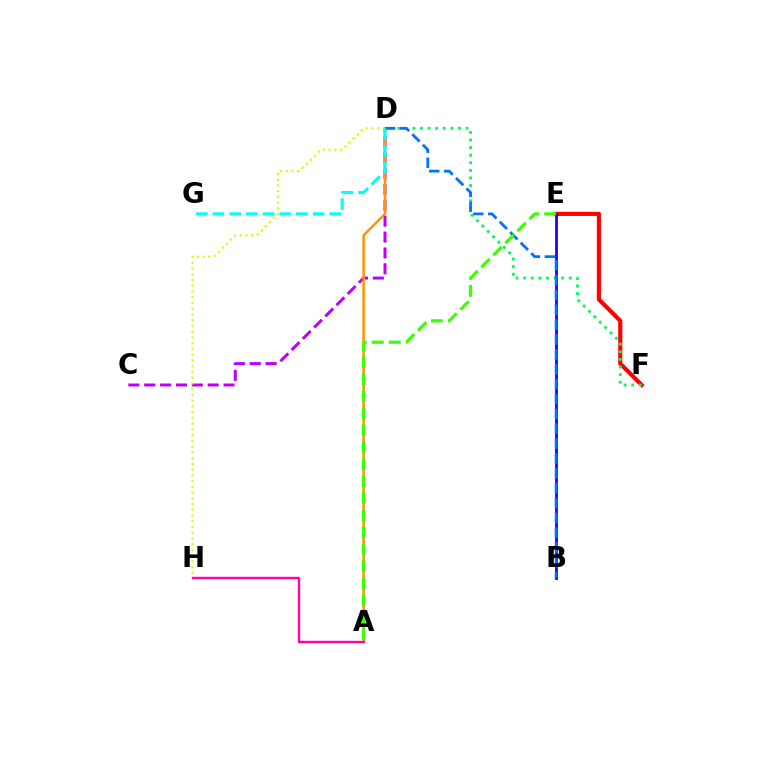{('E', 'F'): [{'color': '#ff0000', 'line_style': 'solid', 'thickness': 2.98}], ('C', 'D'): [{'color': '#b900ff', 'line_style': 'dashed', 'thickness': 2.15}], ('A', 'D'): [{'color': '#ff9400', 'line_style': 'solid', 'thickness': 1.8}], ('D', 'F'): [{'color': '#00ff5c', 'line_style': 'dotted', 'thickness': 2.06}], ('B', 'E'): [{'color': '#2500ff', 'line_style': 'solid', 'thickness': 2.02}], ('D', 'H'): [{'color': '#d1ff00', 'line_style': 'dotted', 'thickness': 1.56}], ('A', 'H'): [{'color': '#ff00ac', 'line_style': 'solid', 'thickness': 1.73}], ('B', 'D'): [{'color': '#0074ff', 'line_style': 'dashed', 'thickness': 2.02}], ('D', 'G'): [{'color': '#00fff6', 'line_style': 'dashed', 'thickness': 2.27}], ('A', 'E'): [{'color': '#3dff00', 'line_style': 'dashed', 'thickness': 2.31}]}